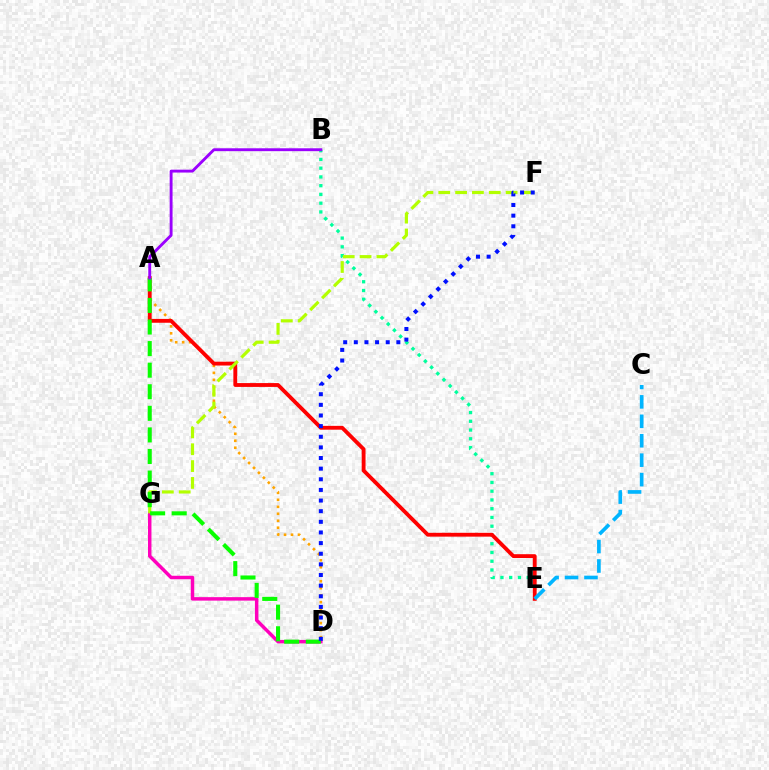{('B', 'E'): [{'color': '#00ff9d', 'line_style': 'dotted', 'thickness': 2.38}], ('A', 'D'): [{'color': '#ffa500', 'line_style': 'dotted', 'thickness': 1.9}, {'color': '#08ff00', 'line_style': 'dashed', 'thickness': 2.93}], ('A', 'E'): [{'color': '#ff0000', 'line_style': 'solid', 'thickness': 2.76}], ('C', 'E'): [{'color': '#00b5ff', 'line_style': 'dashed', 'thickness': 2.64}], ('D', 'G'): [{'color': '#ff00bd', 'line_style': 'solid', 'thickness': 2.5}], ('F', 'G'): [{'color': '#b3ff00', 'line_style': 'dashed', 'thickness': 2.29}], ('D', 'F'): [{'color': '#0010ff', 'line_style': 'dotted', 'thickness': 2.89}], ('A', 'B'): [{'color': '#9b00ff', 'line_style': 'solid', 'thickness': 2.07}]}